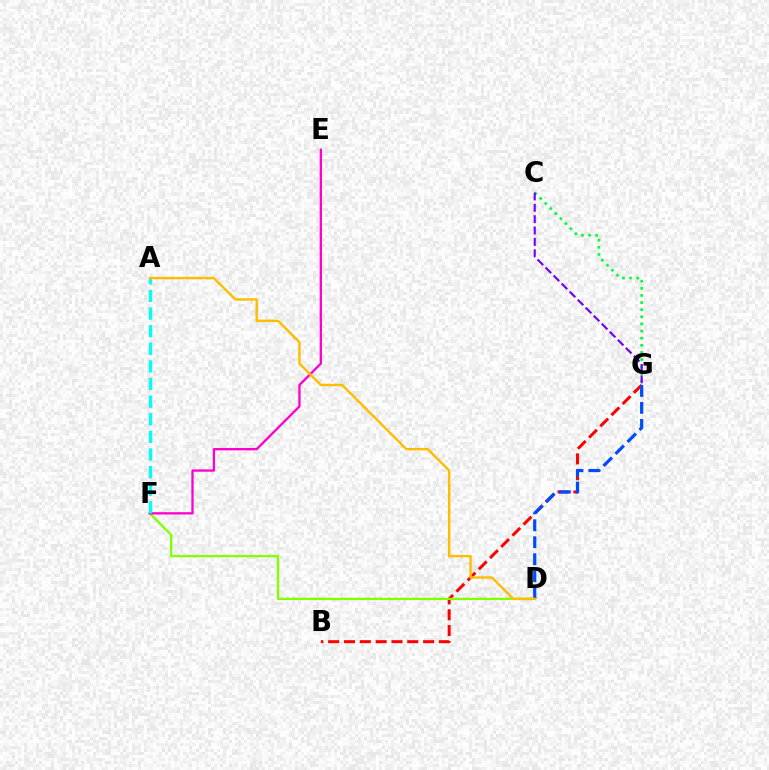{('C', 'G'): [{'color': '#00ff39', 'line_style': 'dotted', 'thickness': 1.94}, {'color': '#7200ff', 'line_style': 'dashed', 'thickness': 1.54}], ('B', 'G'): [{'color': '#ff0000', 'line_style': 'dashed', 'thickness': 2.15}], ('D', 'F'): [{'color': '#84ff00', 'line_style': 'solid', 'thickness': 1.67}], ('E', 'F'): [{'color': '#ff00cf', 'line_style': 'solid', 'thickness': 1.67}], ('D', 'G'): [{'color': '#004bff', 'line_style': 'dashed', 'thickness': 2.31}], ('A', 'F'): [{'color': '#00fff6', 'line_style': 'dashed', 'thickness': 2.39}], ('A', 'D'): [{'color': '#ffbd00', 'line_style': 'solid', 'thickness': 1.73}]}